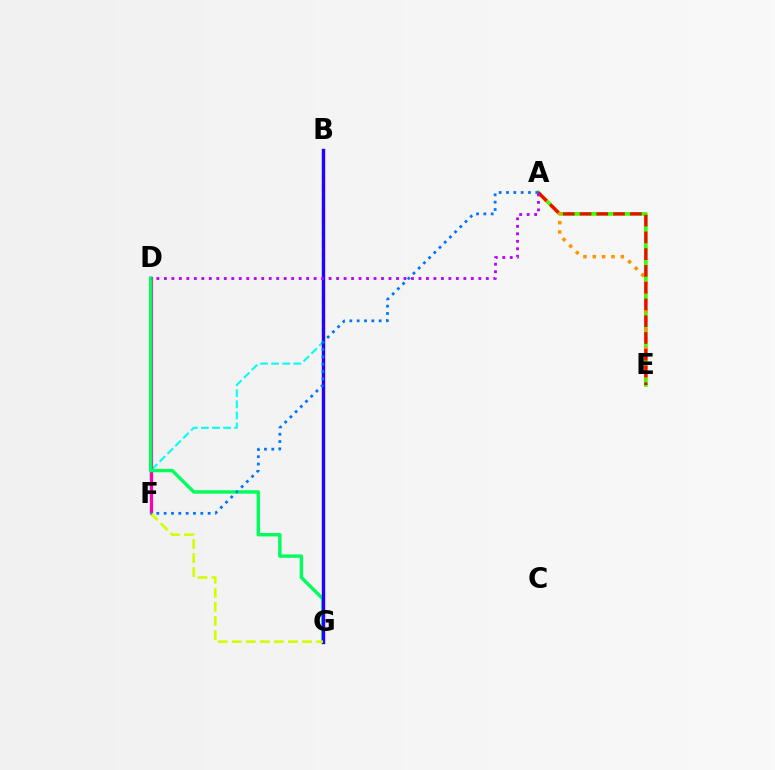{('A', 'E'): [{'color': '#3dff00', 'line_style': 'solid', 'thickness': 2.71}, {'color': '#ff9400', 'line_style': 'dotted', 'thickness': 2.54}, {'color': '#ff0000', 'line_style': 'dashed', 'thickness': 2.28}], ('B', 'F'): [{'color': '#00fff6', 'line_style': 'dashed', 'thickness': 1.5}], ('D', 'F'): [{'color': '#ff00ac', 'line_style': 'solid', 'thickness': 2.33}], ('D', 'G'): [{'color': '#00ff5c', 'line_style': 'solid', 'thickness': 2.46}], ('B', 'G'): [{'color': '#2500ff', 'line_style': 'solid', 'thickness': 2.44}], ('F', 'G'): [{'color': '#d1ff00', 'line_style': 'dashed', 'thickness': 1.91}], ('A', 'D'): [{'color': '#b900ff', 'line_style': 'dotted', 'thickness': 2.03}], ('A', 'F'): [{'color': '#0074ff', 'line_style': 'dotted', 'thickness': 1.99}]}